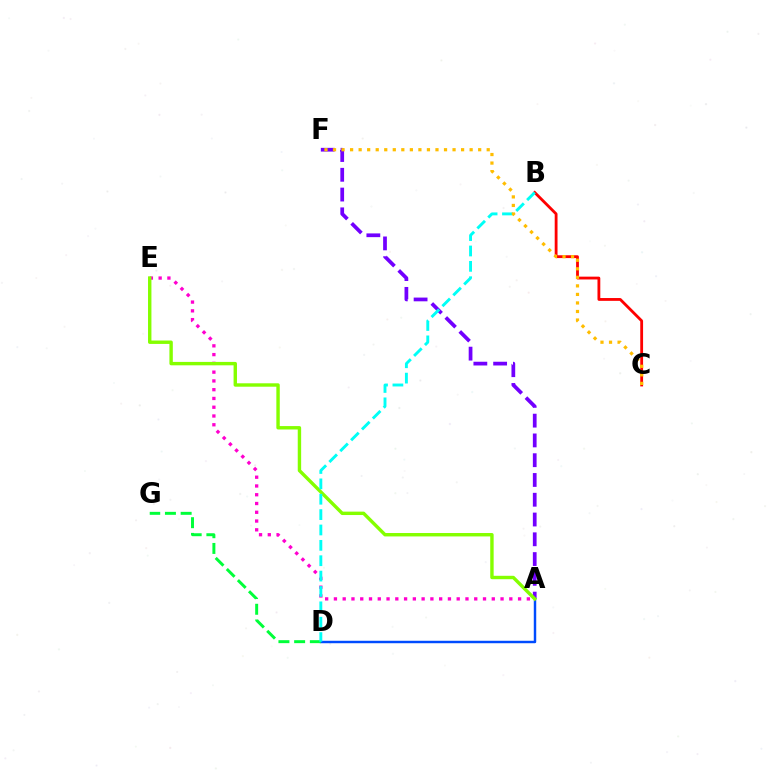{('A', 'F'): [{'color': '#7200ff', 'line_style': 'dashed', 'thickness': 2.69}], ('A', 'D'): [{'color': '#004bff', 'line_style': 'solid', 'thickness': 1.77}], ('B', 'C'): [{'color': '#ff0000', 'line_style': 'solid', 'thickness': 2.03}], ('A', 'E'): [{'color': '#ff00cf', 'line_style': 'dotted', 'thickness': 2.38}, {'color': '#84ff00', 'line_style': 'solid', 'thickness': 2.45}], ('D', 'G'): [{'color': '#00ff39', 'line_style': 'dashed', 'thickness': 2.13}], ('B', 'D'): [{'color': '#00fff6', 'line_style': 'dashed', 'thickness': 2.09}], ('C', 'F'): [{'color': '#ffbd00', 'line_style': 'dotted', 'thickness': 2.32}]}